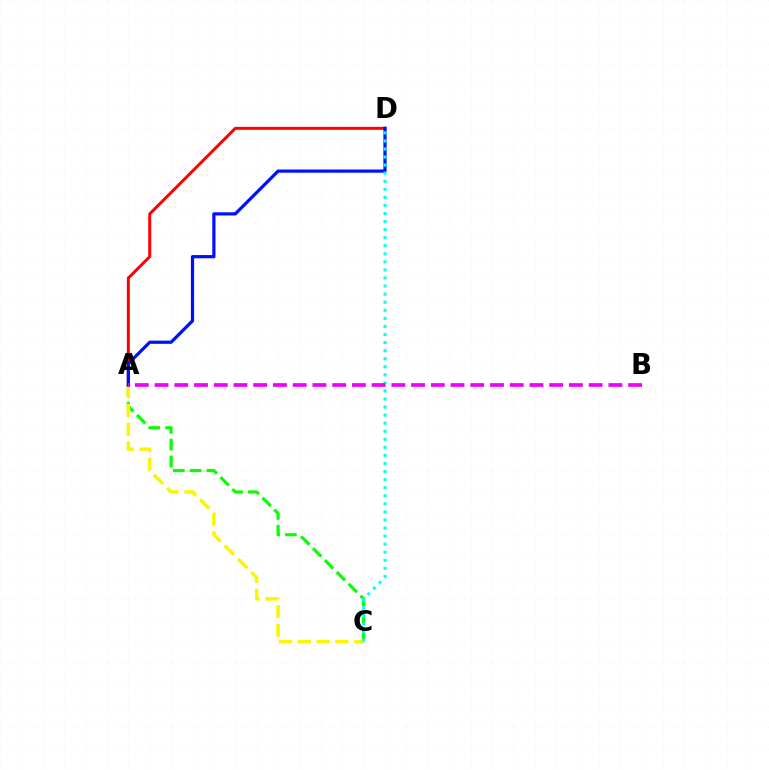{('A', 'C'): [{'color': '#08ff00', 'line_style': 'dashed', 'thickness': 2.28}, {'color': '#fcf500', 'line_style': 'dashed', 'thickness': 2.55}], ('A', 'D'): [{'color': '#ff0000', 'line_style': 'solid', 'thickness': 2.13}, {'color': '#0010ff', 'line_style': 'solid', 'thickness': 2.32}], ('C', 'D'): [{'color': '#00fff6', 'line_style': 'dotted', 'thickness': 2.19}], ('A', 'B'): [{'color': '#ee00ff', 'line_style': 'dashed', 'thickness': 2.68}]}